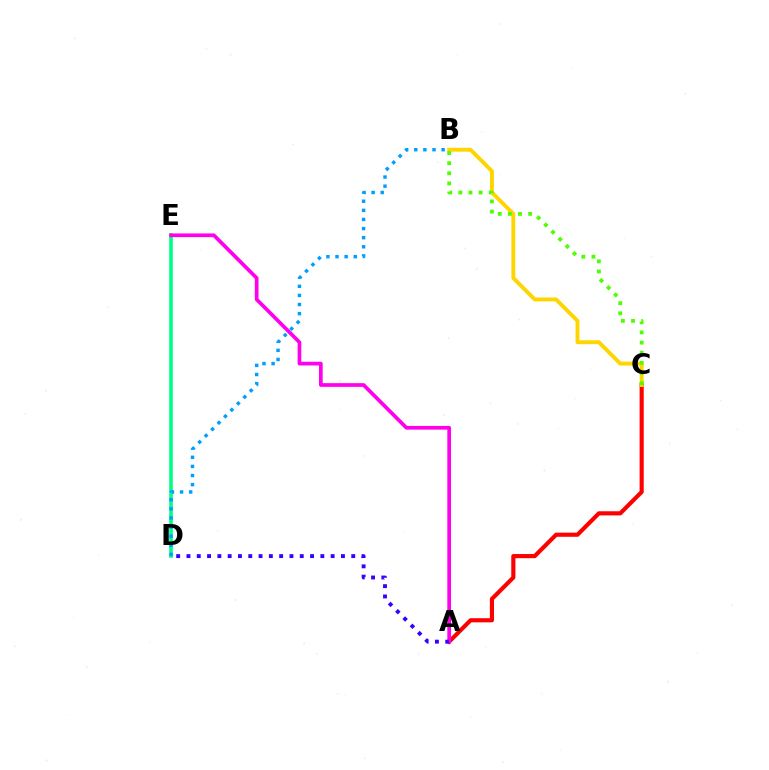{('A', 'C'): [{'color': '#ff0000', 'line_style': 'solid', 'thickness': 2.98}], ('D', 'E'): [{'color': '#00ff86', 'line_style': 'solid', 'thickness': 2.61}], ('A', 'E'): [{'color': '#ff00ed', 'line_style': 'solid', 'thickness': 2.67}], ('A', 'D'): [{'color': '#3700ff', 'line_style': 'dotted', 'thickness': 2.8}], ('B', 'C'): [{'color': '#ffd500', 'line_style': 'solid', 'thickness': 2.8}, {'color': '#4fff00', 'line_style': 'dotted', 'thickness': 2.75}], ('B', 'D'): [{'color': '#009eff', 'line_style': 'dotted', 'thickness': 2.48}]}